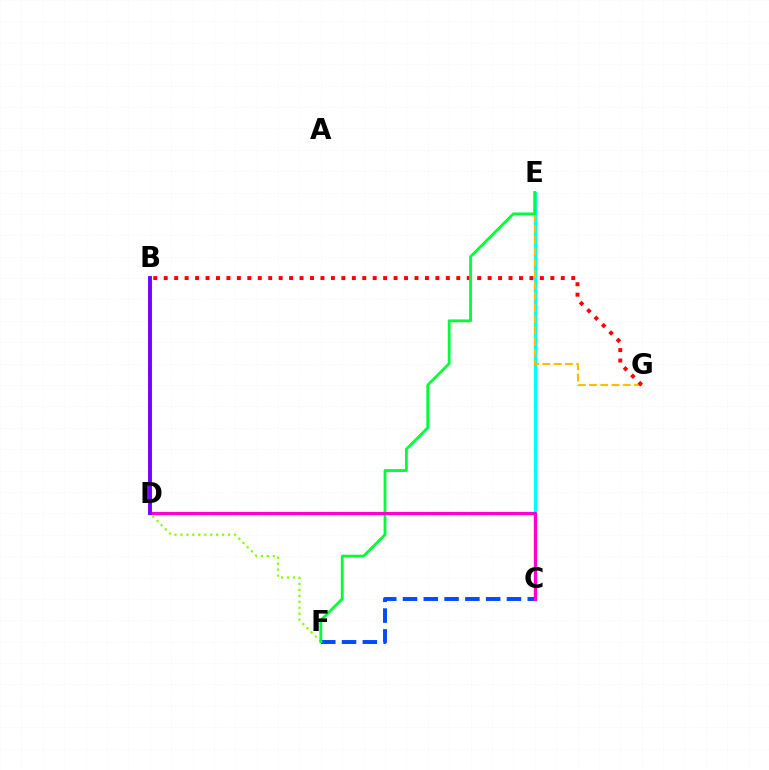{('B', 'F'): [{'color': '#84ff00', 'line_style': 'dotted', 'thickness': 1.62}], ('C', 'E'): [{'color': '#00fff6', 'line_style': 'solid', 'thickness': 2.39}], ('E', 'G'): [{'color': '#ffbd00', 'line_style': 'dashed', 'thickness': 1.53}], ('C', 'F'): [{'color': '#004bff', 'line_style': 'dashed', 'thickness': 2.82}], ('B', 'G'): [{'color': '#ff0000', 'line_style': 'dotted', 'thickness': 2.84}], ('E', 'F'): [{'color': '#00ff39', 'line_style': 'solid', 'thickness': 2.02}], ('C', 'D'): [{'color': '#ff00cf', 'line_style': 'solid', 'thickness': 2.3}], ('B', 'D'): [{'color': '#7200ff', 'line_style': 'solid', 'thickness': 2.79}]}